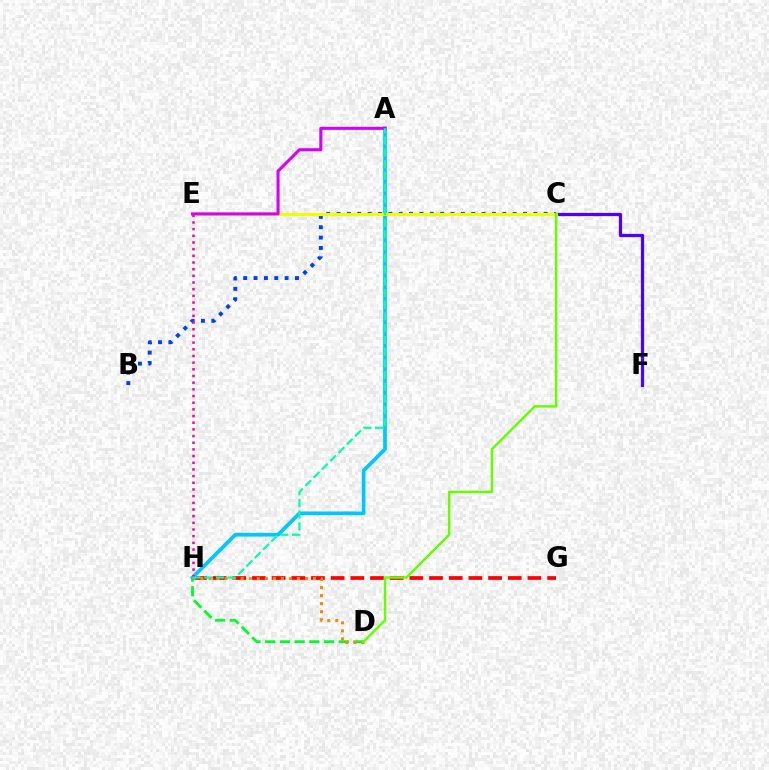{('G', 'H'): [{'color': '#ff0000', 'line_style': 'dashed', 'thickness': 2.67}], ('D', 'H'): [{'color': '#00ff27', 'line_style': 'dashed', 'thickness': 2.0}, {'color': '#ff8800', 'line_style': 'dotted', 'thickness': 2.18}], ('C', 'F'): [{'color': '#4f00ff', 'line_style': 'solid', 'thickness': 2.33}], ('B', 'C'): [{'color': '#003fff', 'line_style': 'dotted', 'thickness': 2.81}], ('A', 'H'): [{'color': '#00c7ff', 'line_style': 'solid', 'thickness': 2.67}, {'color': '#00ffaf', 'line_style': 'dashed', 'thickness': 1.59}], ('C', 'E'): [{'color': '#eeff00', 'line_style': 'solid', 'thickness': 2.26}], ('E', 'H'): [{'color': '#ff00a0', 'line_style': 'dotted', 'thickness': 1.81}], ('C', 'D'): [{'color': '#66ff00', 'line_style': 'solid', 'thickness': 1.77}], ('A', 'E'): [{'color': '#d600ff', 'line_style': 'solid', 'thickness': 2.21}]}